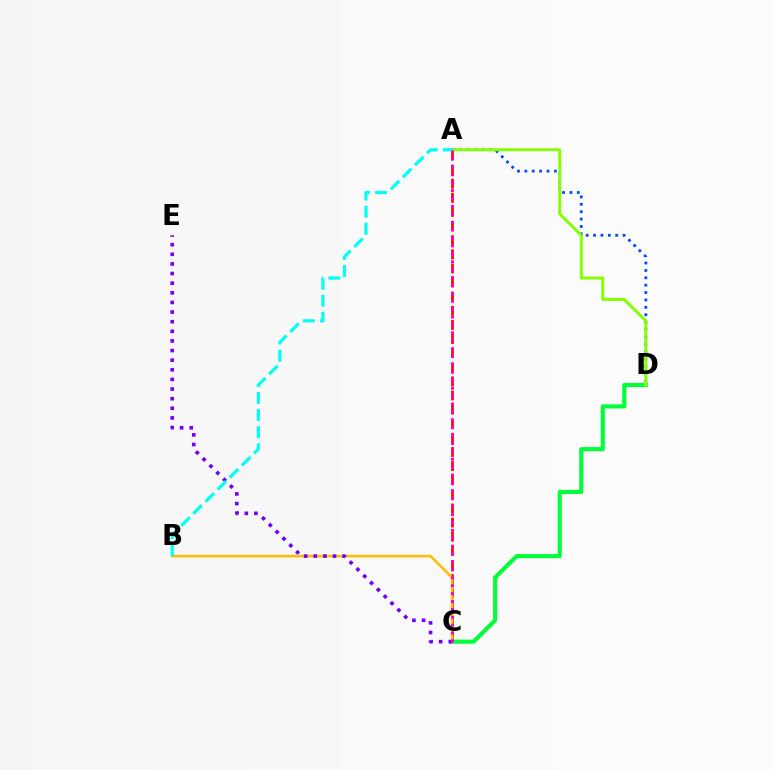{('A', 'C'): [{'color': '#ff0000', 'line_style': 'dashed', 'thickness': 1.92}, {'color': '#ff00cf', 'line_style': 'dotted', 'thickness': 2.15}], ('B', 'C'): [{'color': '#ffbd00', 'line_style': 'solid', 'thickness': 1.85}], ('A', 'D'): [{'color': '#004bff', 'line_style': 'dotted', 'thickness': 2.01}, {'color': '#84ff00', 'line_style': 'solid', 'thickness': 2.12}], ('C', 'D'): [{'color': '#00ff39', 'line_style': 'solid', 'thickness': 2.96}], ('C', 'E'): [{'color': '#7200ff', 'line_style': 'dotted', 'thickness': 2.61}], ('A', 'B'): [{'color': '#00fff6', 'line_style': 'dashed', 'thickness': 2.32}]}